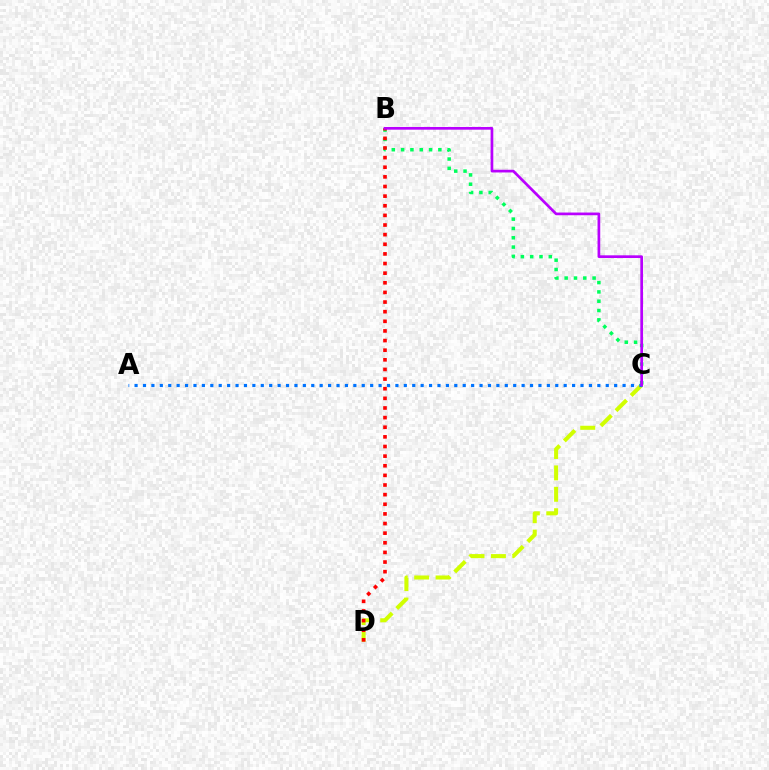{('C', 'D'): [{'color': '#d1ff00', 'line_style': 'dashed', 'thickness': 2.91}], ('B', 'C'): [{'color': '#00ff5c', 'line_style': 'dotted', 'thickness': 2.53}, {'color': '#b900ff', 'line_style': 'solid', 'thickness': 1.95}], ('B', 'D'): [{'color': '#ff0000', 'line_style': 'dotted', 'thickness': 2.62}], ('A', 'C'): [{'color': '#0074ff', 'line_style': 'dotted', 'thickness': 2.29}]}